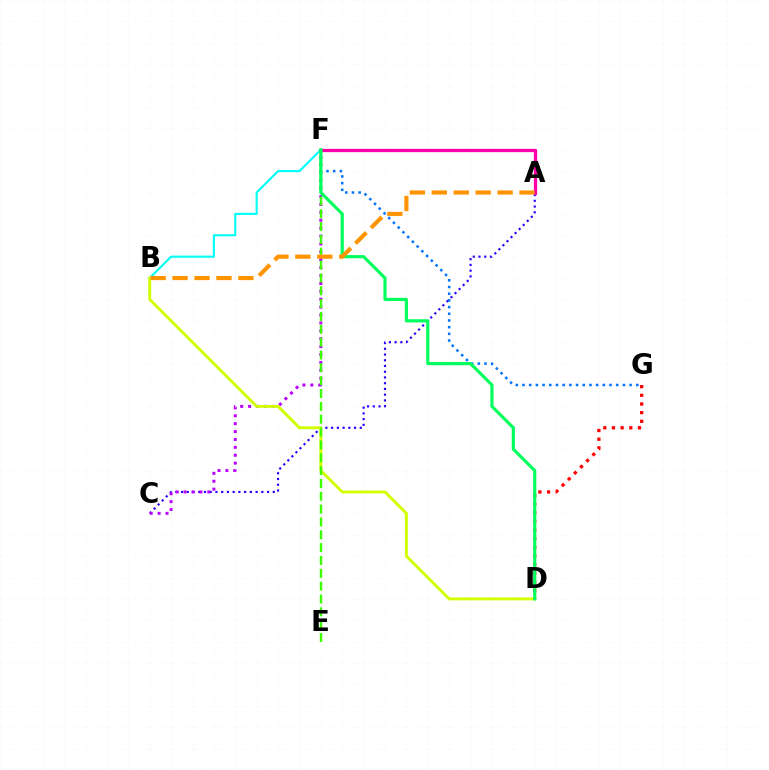{('B', 'F'): [{'color': '#00fff6', 'line_style': 'solid', 'thickness': 1.53}], ('A', 'C'): [{'color': '#2500ff', 'line_style': 'dotted', 'thickness': 1.56}], ('C', 'F'): [{'color': '#b900ff', 'line_style': 'dotted', 'thickness': 2.15}], ('A', 'F'): [{'color': '#ff00ac', 'line_style': 'solid', 'thickness': 2.36}], ('F', 'G'): [{'color': '#0074ff', 'line_style': 'dotted', 'thickness': 1.82}], ('B', 'D'): [{'color': '#d1ff00', 'line_style': 'solid', 'thickness': 2.1}], ('E', 'F'): [{'color': '#3dff00', 'line_style': 'dashed', 'thickness': 1.74}], ('D', 'G'): [{'color': '#ff0000', 'line_style': 'dotted', 'thickness': 2.35}], ('D', 'F'): [{'color': '#00ff5c', 'line_style': 'solid', 'thickness': 2.27}], ('A', 'B'): [{'color': '#ff9400', 'line_style': 'dashed', 'thickness': 2.98}]}